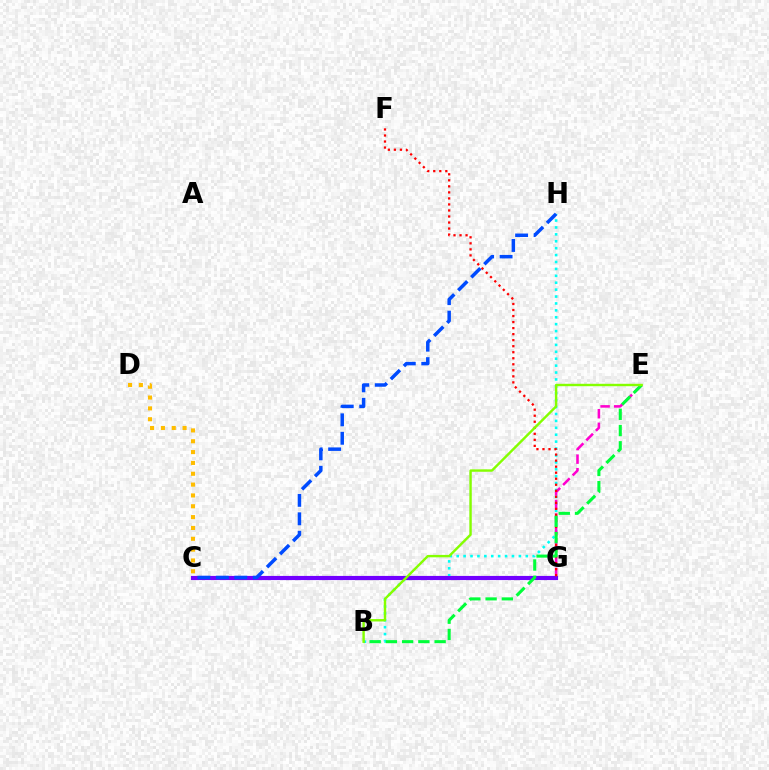{('C', 'D'): [{'color': '#ffbd00', 'line_style': 'dotted', 'thickness': 2.94}], ('B', 'H'): [{'color': '#00fff6', 'line_style': 'dotted', 'thickness': 1.88}], ('E', 'G'): [{'color': '#ff00cf', 'line_style': 'dashed', 'thickness': 1.84}], ('C', 'G'): [{'color': '#7200ff', 'line_style': 'solid', 'thickness': 2.99}], ('F', 'G'): [{'color': '#ff0000', 'line_style': 'dotted', 'thickness': 1.64}], ('B', 'E'): [{'color': '#00ff39', 'line_style': 'dashed', 'thickness': 2.21}, {'color': '#84ff00', 'line_style': 'solid', 'thickness': 1.74}], ('C', 'H'): [{'color': '#004bff', 'line_style': 'dashed', 'thickness': 2.51}]}